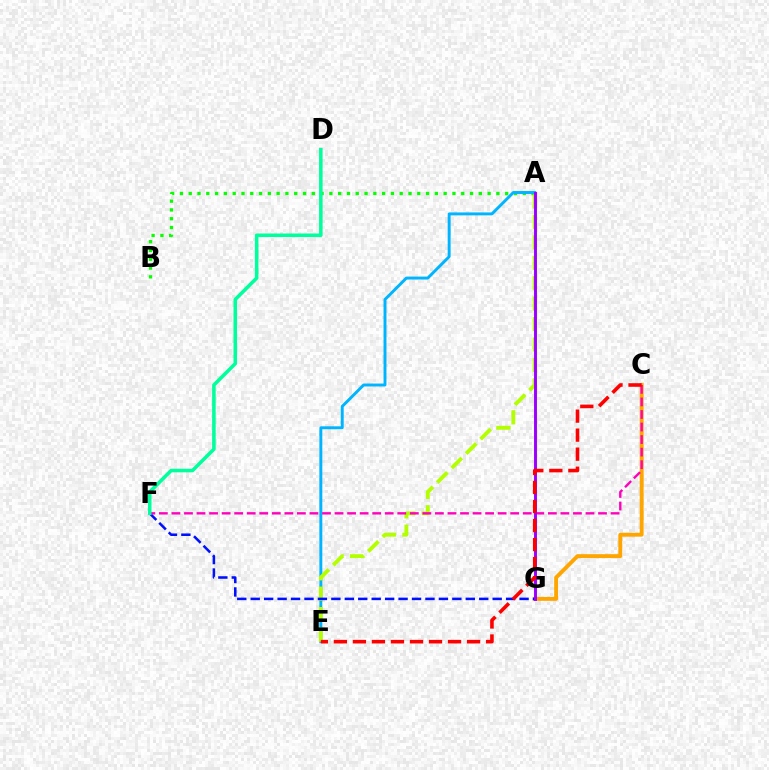{('A', 'B'): [{'color': '#08ff00', 'line_style': 'dotted', 'thickness': 2.39}], ('A', 'E'): [{'color': '#00b5ff', 'line_style': 'solid', 'thickness': 2.11}, {'color': '#b3ff00', 'line_style': 'dashed', 'thickness': 2.77}], ('C', 'G'): [{'color': '#ffa500', 'line_style': 'solid', 'thickness': 2.8}], ('F', 'G'): [{'color': '#0010ff', 'line_style': 'dashed', 'thickness': 1.83}], ('C', 'F'): [{'color': '#ff00bd', 'line_style': 'dashed', 'thickness': 1.7}], ('A', 'G'): [{'color': '#9b00ff', 'line_style': 'solid', 'thickness': 2.11}], ('D', 'F'): [{'color': '#00ff9d', 'line_style': 'solid', 'thickness': 2.55}], ('C', 'E'): [{'color': '#ff0000', 'line_style': 'dashed', 'thickness': 2.58}]}